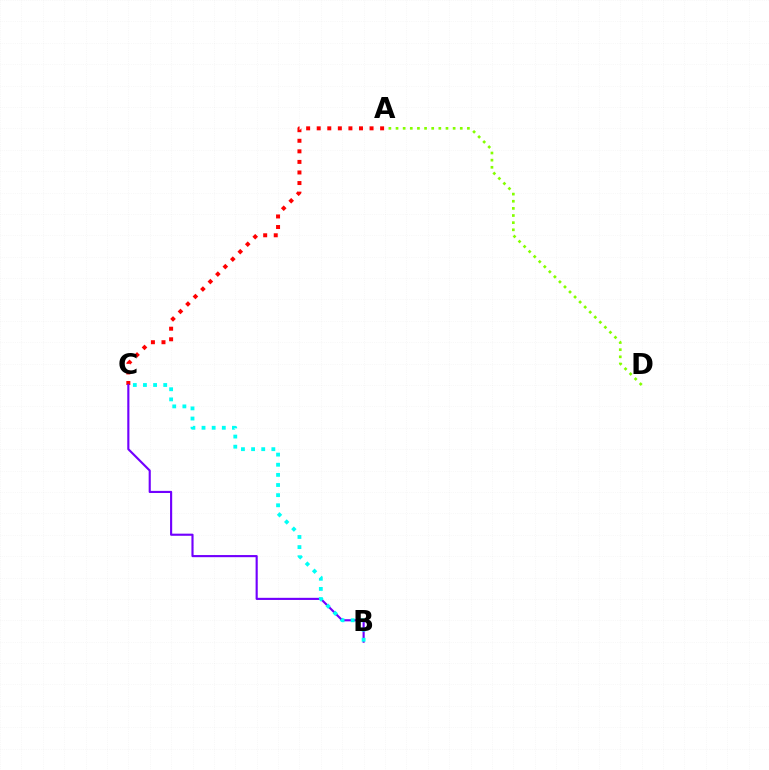{('A', 'C'): [{'color': '#ff0000', 'line_style': 'dotted', 'thickness': 2.87}], ('B', 'C'): [{'color': '#7200ff', 'line_style': 'solid', 'thickness': 1.54}, {'color': '#00fff6', 'line_style': 'dotted', 'thickness': 2.75}], ('A', 'D'): [{'color': '#84ff00', 'line_style': 'dotted', 'thickness': 1.94}]}